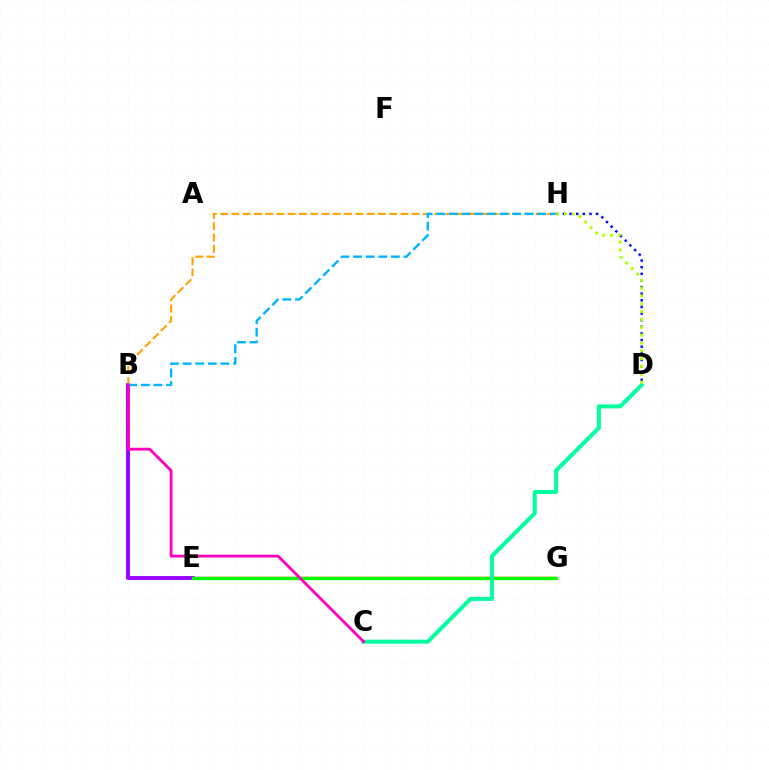{('E', 'G'): [{'color': '#ff0000', 'line_style': 'solid', 'thickness': 1.73}, {'color': '#08ff00', 'line_style': 'solid', 'thickness': 2.4}], ('D', 'H'): [{'color': '#0010ff', 'line_style': 'dotted', 'thickness': 1.8}, {'color': '#b3ff00', 'line_style': 'dotted', 'thickness': 2.13}], ('B', 'E'): [{'color': '#9b00ff', 'line_style': 'solid', 'thickness': 2.79}], ('C', 'D'): [{'color': '#00ff9d', 'line_style': 'solid', 'thickness': 2.89}], ('B', 'H'): [{'color': '#ffa500', 'line_style': 'dashed', 'thickness': 1.53}, {'color': '#00b5ff', 'line_style': 'dashed', 'thickness': 1.71}], ('B', 'C'): [{'color': '#ff00bd', 'line_style': 'solid', 'thickness': 2.03}]}